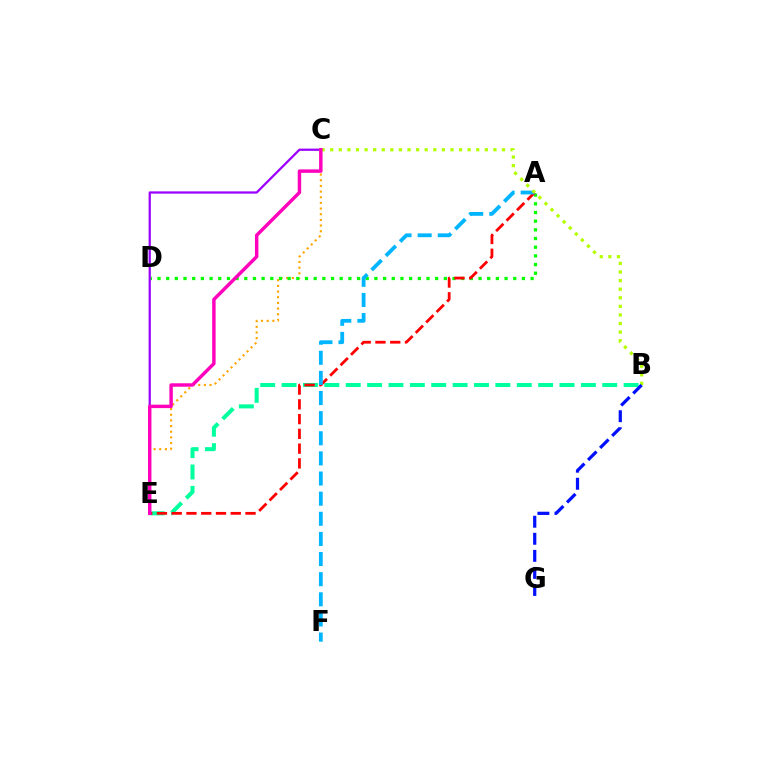{('C', 'E'): [{'color': '#ffa500', 'line_style': 'dotted', 'thickness': 1.54}, {'color': '#9b00ff', 'line_style': 'solid', 'thickness': 1.62}, {'color': '#ff00bd', 'line_style': 'solid', 'thickness': 2.47}], ('A', 'D'): [{'color': '#08ff00', 'line_style': 'dotted', 'thickness': 2.36}], ('B', 'E'): [{'color': '#00ff9d', 'line_style': 'dashed', 'thickness': 2.9}], ('A', 'E'): [{'color': '#ff0000', 'line_style': 'dashed', 'thickness': 2.01}], ('A', 'F'): [{'color': '#00b5ff', 'line_style': 'dashed', 'thickness': 2.73}], ('B', 'C'): [{'color': '#b3ff00', 'line_style': 'dotted', 'thickness': 2.33}], ('B', 'G'): [{'color': '#0010ff', 'line_style': 'dashed', 'thickness': 2.32}]}